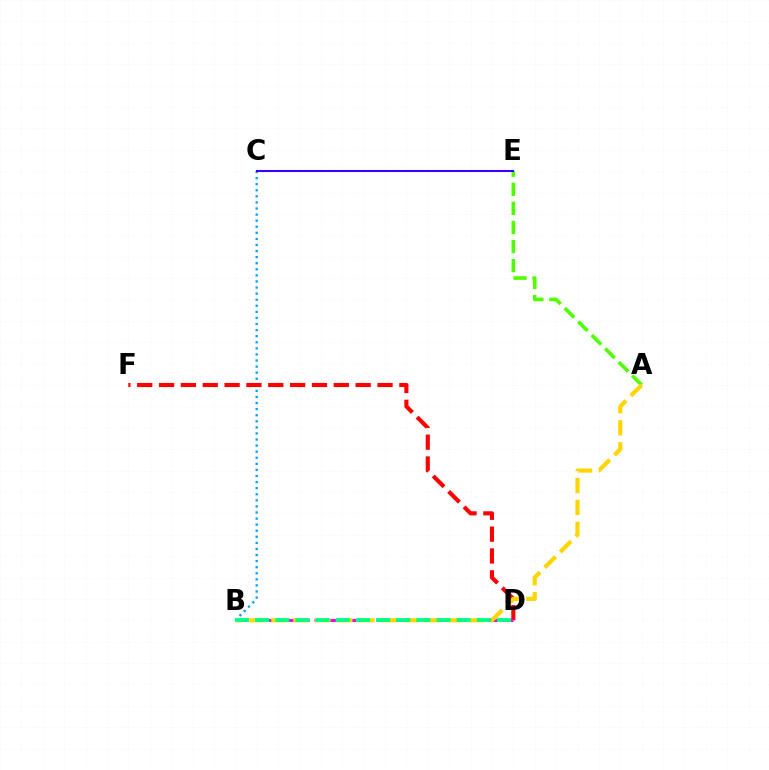{('A', 'E'): [{'color': '#4fff00', 'line_style': 'dashed', 'thickness': 2.59}], ('B', 'C'): [{'color': '#009eff', 'line_style': 'dotted', 'thickness': 1.65}], ('D', 'F'): [{'color': '#ff0000', 'line_style': 'dashed', 'thickness': 2.97}], ('C', 'E'): [{'color': '#3700ff', 'line_style': 'solid', 'thickness': 1.51}], ('B', 'D'): [{'color': '#ff00ed', 'line_style': 'dashed', 'thickness': 2.13}, {'color': '#00ff86', 'line_style': 'dashed', 'thickness': 2.74}], ('A', 'B'): [{'color': '#ffd500', 'line_style': 'dashed', 'thickness': 2.99}]}